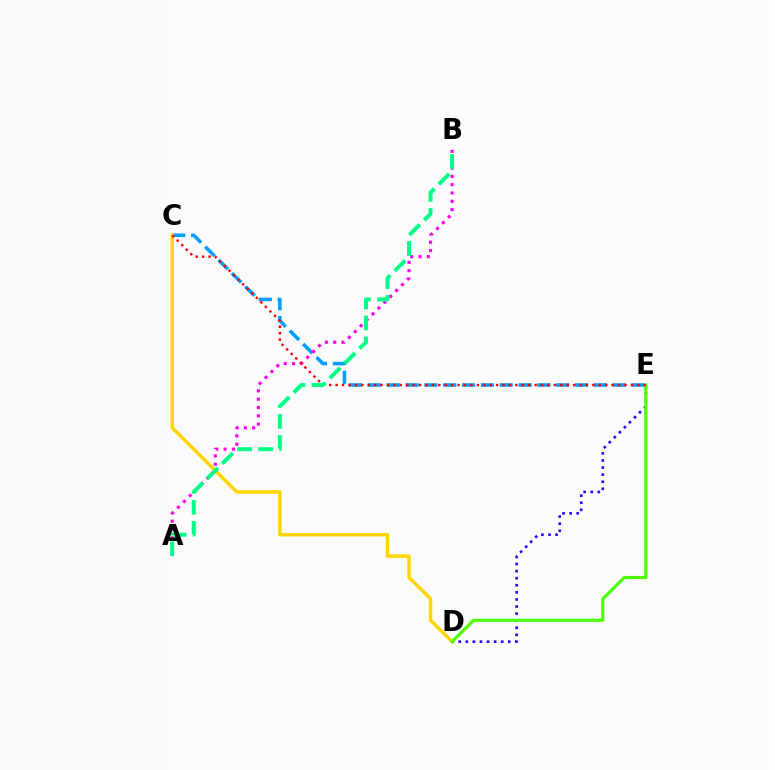{('C', 'E'): [{'color': '#009eff', 'line_style': 'dashed', 'thickness': 2.56}, {'color': '#ff0000', 'line_style': 'dotted', 'thickness': 1.74}], ('C', 'D'): [{'color': '#ffd500', 'line_style': 'solid', 'thickness': 2.46}], ('D', 'E'): [{'color': '#3700ff', 'line_style': 'dotted', 'thickness': 1.92}, {'color': '#4fff00', 'line_style': 'solid', 'thickness': 2.29}], ('A', 'B'): [{'color': '#ff00ed', 'line_style': 'dotted', 'thickness': 2.26}, {'color': '#00ff86', 'line_style': 'dashed', 'thickness': 2.85}]}